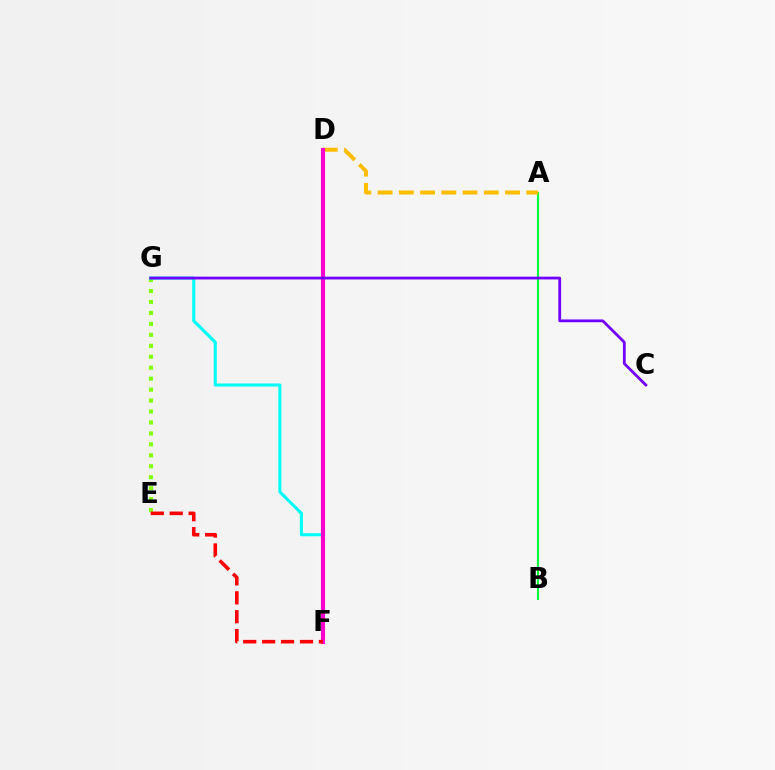{('E', 'G'): [{'color': '#84ff00', 'line_style': 'dotted', 'thickness': 2.98}], ('F', 'G'): [{'color': '#00fff6', 'line_style': 'solid', 'thickness': 2.22}], ('A', 'B'): [{'color': '#00ff39', 'line_style': 'solid', 'thickness': 1.52}], ('A', 'D'): [{'color': '#ffbd00', 'line_style': 'dashed', 'thickness': 2.89}], ('D', 'F'): [{'color': '#004bff', 'line_style': 'dotted', 'thickness': 1.75}, {'color': '#ff00cf', 'line_style': 'solid', 'thickness': 2.96}], ('C', 'G'): [{'color': '#7200ff', 'line_style': 'solid', 'thickness': 2.01}], ('E', 'F'): [{'color': '#ff0000', 'line_style': 'dashed', 'thickness': 2.57}]}